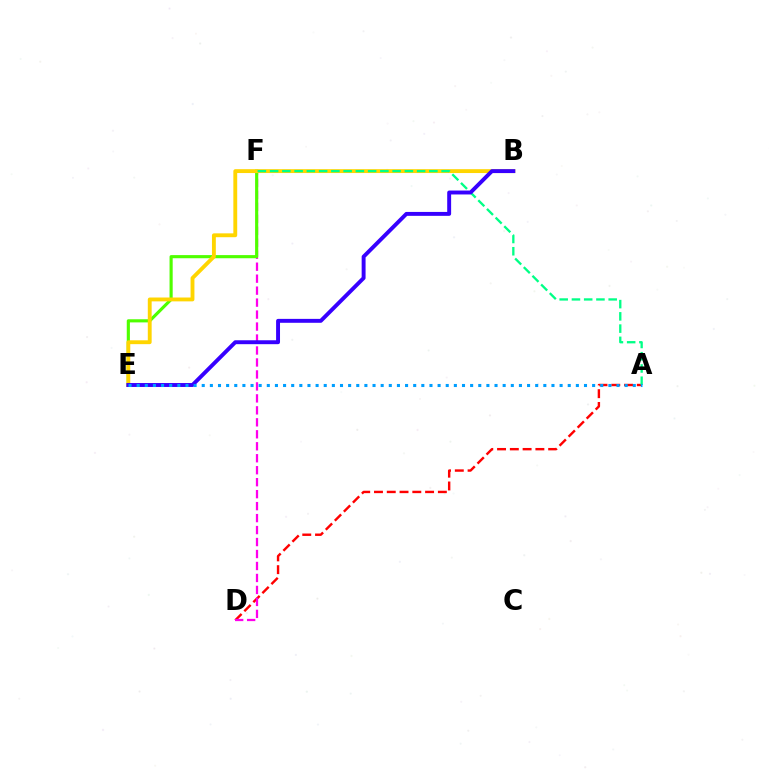{('A', 'D'): [{'color': '#ff0000', 'line_style': 'dashed', 'thickness': 1.74}], ('D', 'F'): [{'color': '#ff00ed', 'line_style': 'dashed', 'thickness': 1.63}], ('E', 'F'): [{'color': '#4fff00', 'line_style': 'solid', 'thickness': 2.26}], ('B', 'E'): [{'color': '#ffd500', 'line_style': 'solid', 'thickness': 2.78}, {'color': '#3700ff', 'line_style': 'solid', 'thickness': 2.82}], ('A', 'F'): [{'color': '#00ff86', 'line_style': 'dashed', 'thickness': 1.66}], ('A', 'E'): [{'color': '#009eff', 'line_style': 'dotted', 'thickness': 2.21}]}